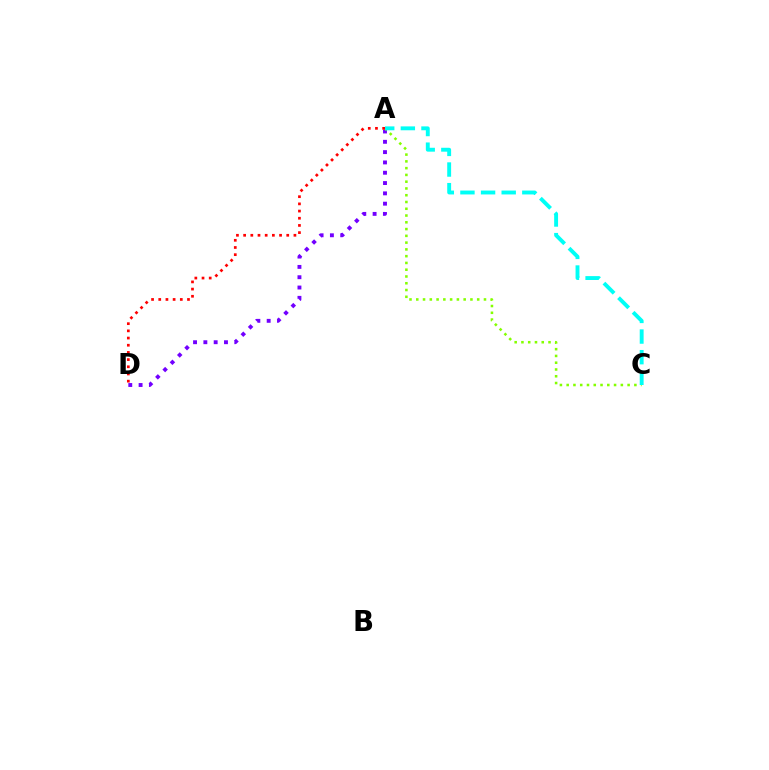{('A', 'D'): [{'color': '#7200ff', 'line_style': 'dotted', 'thickness': 2.8}, {'color': '#ff0000', 'line_style': 'dotted', 'thickness': 1.95}], ('A', 'C'): [{'color': '#84ff00', 'line_style': 'dotted', 'thickness': 1.84}, {'color': '#00fff6', 'line_style': 'dashed', 'thickness': 2.8}]}